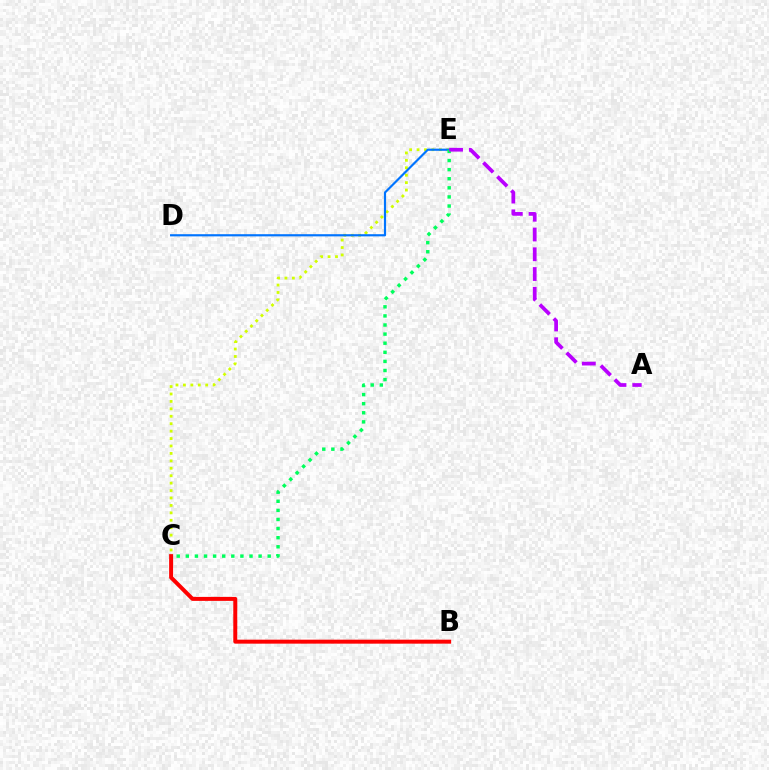{('C', 'E'): [{'color': '#d1ff00', 'line_style': 'dotted', 'thickness': 2.02}, {'color': '#00ff5c', 'line_style': 'dotted', 'thickness': 2.47}], ('D', 'E'): [{'color': '#0074ff', 'line_style': 'solid', 'thickness': 1.56}], ('A', 'E'): [{'color': '#b900ff', 'line_style': 'dashed', 'thickness': 2.69}], ('B', 'C'): [{'color': '#ff0000', 'line_style': 'solid', 'thickness': 2.86}]}